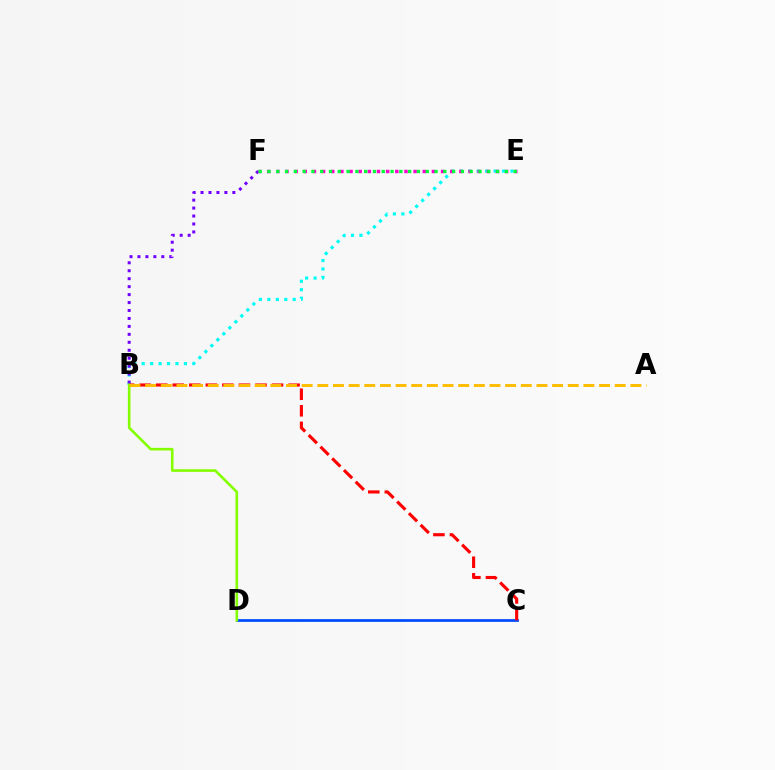{('B', 'E'): [{'color': '#00fff6', 'line_style': 'dotted', 'thickness': 2.3}], ('B', 'F'): [{'color': '#7200ff', 'line_style': 'dotted', 'thickness': 2.16}], ('E', 'F'): [{'color': '#ff00cf', 'line_style': 'dotted', 'thickness': 2.49}, {'color': '#00ff39', 'line_style': 'dotted', 'thickness': 2.39}], ('C', 'D'): [{'color': '#004bff', 'line_style': 'solid', 'thickness': 1.98}], ('B', 'C'): [{'color': '#ff0000', 'line_style': 'dashed', 'thickness': 2.25}], ('B', 'D'): [{'color': '#84ff00', 'line_style': 'solid', 'thickness': 1.88}], ('A', 'B'): [{'color': '#ffbd00', 'line_style': 'dashed', 'thickness': 2.13}]}